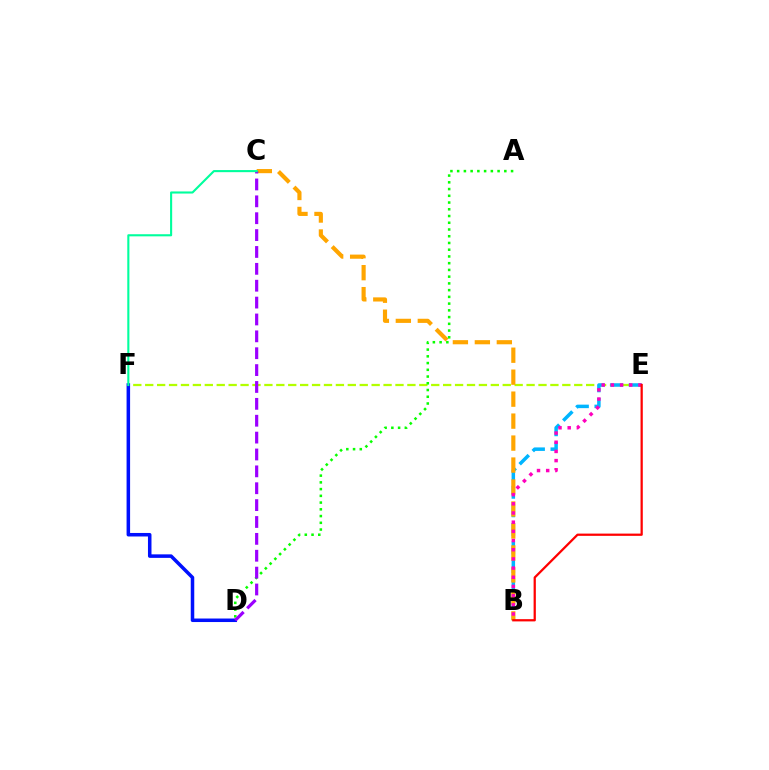{('E', 'F'): [{'color': '#b3ff00', 'line_style': 'dashed', 'thickness': 1.62}], ('B', 'E'): [{'color': '#00b5ff', 'line_style': 'dashed', 'thickness': 2.52}, {'color': '#ff00bd', 'line_style': 'dotted', 'thickness': 2.49}, {'color': '#ff0000', 'line_style': 'solid', 'thickness': 1.62}], ('B', 'C'): [{'color': '#ffa500', 'line_style': 'dashed', 'thickness': 2.98}], ('A', 'D'): [{'color': '#08ff00', 'line_style': 'dotted', 'thickness': 1.83}], ('D', 'F'): [{'color': '#0010ff', 'line_style': 'solid', 'thickness': 2.53}], ('C', 'D'): [{'color': '#9b00ff', 'line_style': 'dashed', 'thickness': 2.29}], ('C', 'F'): [{'color': '#00ff9d', 'line_style': 'solid', 'thickness': 1.52}]}